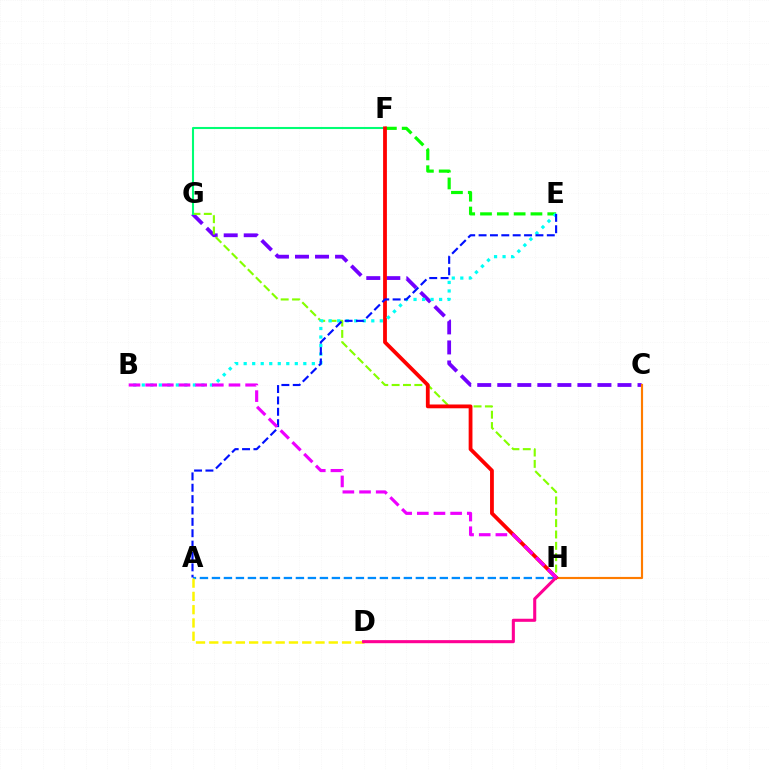{('E', 'F'): [{'color': '#08ff00', 'line_style': 'dashed', 'thickness': 2.28}], ('C', 'G'): [{'color': '#7200ff', 'line_style': 'dashed', 'thickness': 2.72}], ('A', 'H'): [{'color': '#008cff', 'line_style': 'dashed', 'thickness': 1.63}], ('G', 'H'): [{'color': '#84ff00', 'line_style': 'dashed', 'thickness': 1.54}], ('C', 'H'): [{'color': '#ff7c00', 'line_style': 'solid', 'thickness': 1.55}], ('F', 'G'): [{'color': '#00ff74', 'line_style': 'solid', 'thickness': 1.5}], ('F', 'H'): [{'color': '#ff0000', 'line_style': 'solid', 'thickness': 2.73}], ('A', 'D'): [{'color': '#fcf500', 'line_style': 'dashed', 'thickness': 1.8}], ('B', 'E'): [{'color': '#00fff6', 'line_style': 'dotted', 'thickness': 2.31}], ('A', 'E'): [{'color': '#0010ff', 'line_style': 'dashed', 'thickness': 1.54}], ('D', 'H'): [{'color': '#ff0094', 'line_style': 'solid', 'thickness': 2.21}], ('B', 'H'): [{'color': '#ee00ff', 'line_style': 'dashed', 'thickness': 2.26}]}